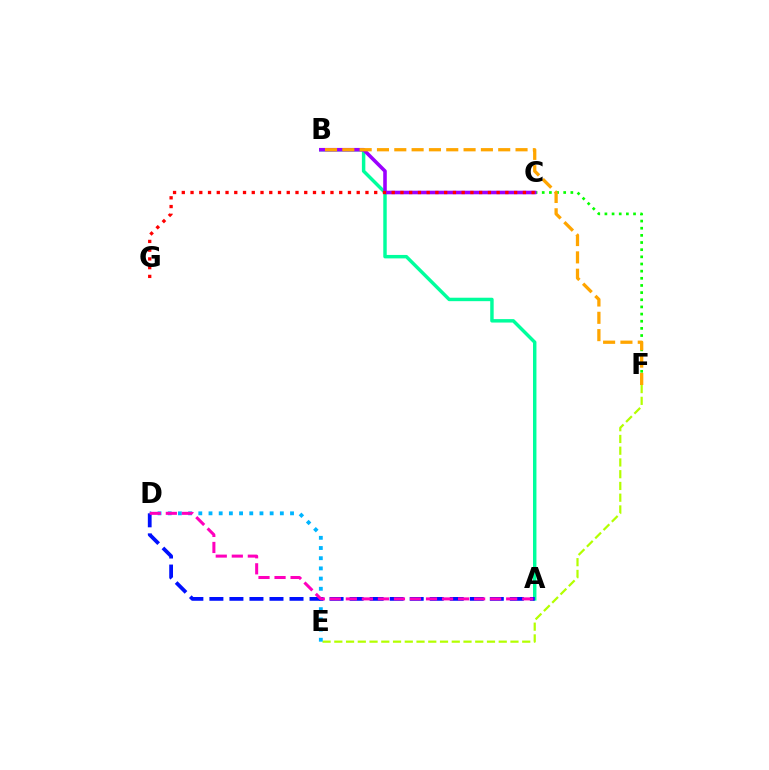{('E', 'F'): [{'color': '#b3ff00', 'line_style': 'dashed', 'thickness': 1.6}], ('D', 'E'): [{'color': '#00b5ff', 'line_style': 'dotted', 'thickness': 2.77}], ('C', 'F'): [{'color': '#08ff00', 'line_style': 'dotted', 'thickness': 1.94}], ('A', 'B'): [{'color': '#00ff9d', 'line_style': 'solid', 'thickness': 2.48}], ('B', 'C'): [{'color': '#9b00ff', 'line_style': 'solid', 'thickness': 2.57}], ('B', 'F'): [{'color': '#ffa500', 'line_style': 'dashed', 'thickness': 2.35}], ('A', 'D'): [{'color': '#0010ff', 'line_style': 'dashed', 'thickness': 2.72}, {'color': '#ff00bd', 'line_style': 'dashed', 'thickness': 2.18}], ('C', 'G'): [{'color': '#ff0000', 'line_style': 'dotted', 'thickness': 2.38}]}